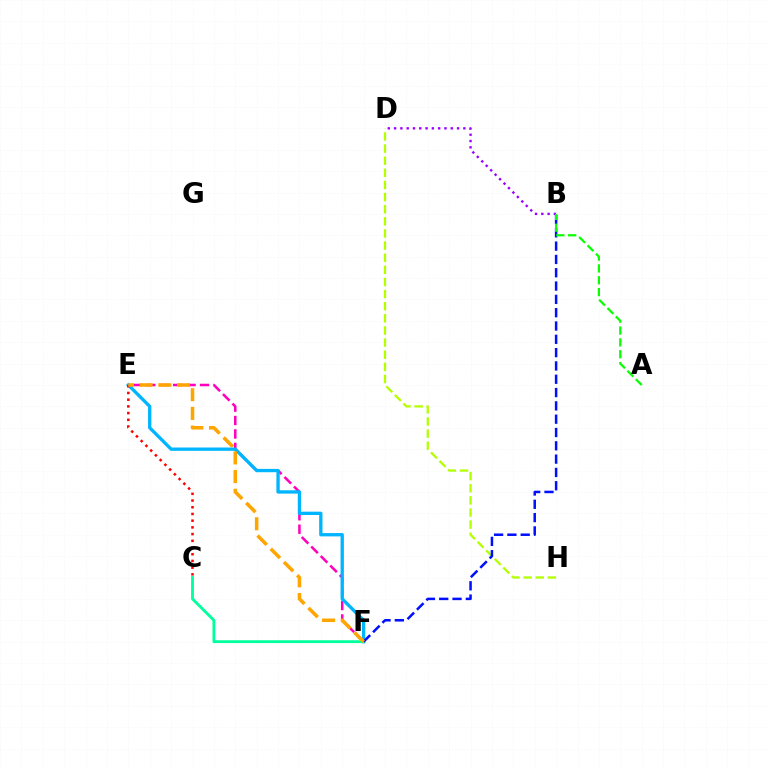{('B', 'D'): [{'color': '#9b00ff', 'line_style': 'dotted', 'thickness': 1.71}], ('E', 'F'): [{'color': '#ff00bd', 'line_style': 'dashed', 'thickness': 1.83}, {'color': '#00b5ff', 'line_style': 'solid', 'thickness': 2.39}, {'color': '#ffa500', 'line_style': 'dashed', 'thickness': 2.54}], ('D', 'H'): [{'color': '#b3ff00', 'line_style': 'dashed', 'thickness': 1.65}], ('C', 'F'): [{'color': '#00ff9d', 'line_style': 'solid', 'thickness': 2.04}], ('C', 'E'): [{'color': '#ff0000', 'line_style': 'dotted', 'thickness': 1.82}], ('B', 'F'): [{'color': '#0010ff', 'line_style': 'dashed', 'thickness': 1.81}], ('A', 'B'): [{'color': '#08ff00', 'line_style': 'dashed', 'thickness': 1.61}]}